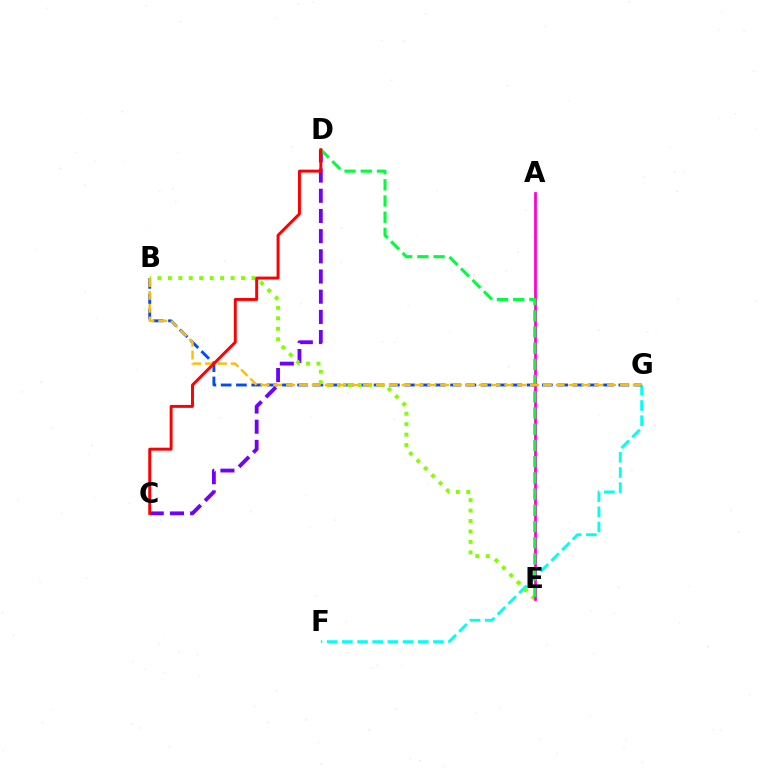{('F', 'G'): [{'color': '#00fff6', 'line_style': 'dashed', 'thickness': 2.06}], ('B', 'G'): [{'color': '#004bff', 'line_style': 'dashed', 'thickness': 2.08}, {'color': '#ffbd00', 'line_style': 'dashed', 'thickness': 1.74}], ('C', 'D'): [{'color': '#7200ff', 'line_style': 'dashed', 'thickness': 2.74}, {'color': '#ff0000', 'line_style': 'solid', 'thickness': 2.12}], ('B', 'E'): [{'color': '#84ff00', 'line_style': 'dotted', 'thickness': 2.84}], ('A', 'E'): [{'color': '#ff00cf', 'line_style': 'solid', 'thickness': 1.98}], ('D', 'E'): [{'color': '#00ff39', 'line_style': 'dashed', 'thickness': 2.2}]}